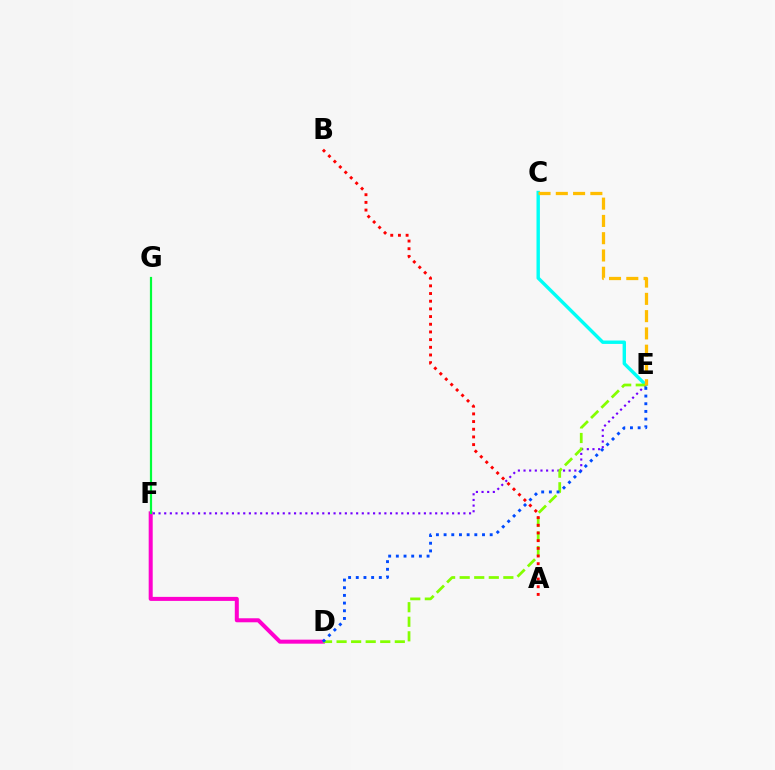{('D', 'F'): [{'color': '#ff00cf', 'line_style': 'solid', 'thickness': 2.89}], ('C', 'E'): [{'color': '#00fff6', 'line_style': 'solid', 'thickness': 2.45}, {'color': '#ffbd00', 'line_style': 'dashed', 'thickness': 2.35}], ('E', 'F'): [{'color': '#7200ff', 'line_style': 'dotted', 'thickness': 1.53}], ('D', 'E'): [{'color': '#84ff00', 'line_style': 'dashed', 'thickness': 1.98}, {'color': '#004bff', 'line_style': 'dotted', 'thickness': 2.09}], ('F', 'G'): [{'color': '#00ff39', 'line_style': 'solid', 'thickness': 1.59}], ('A', 'B'): [{'color': '#ff0000', 'line_style': 'dotted', 'thickness': 2.09}]}